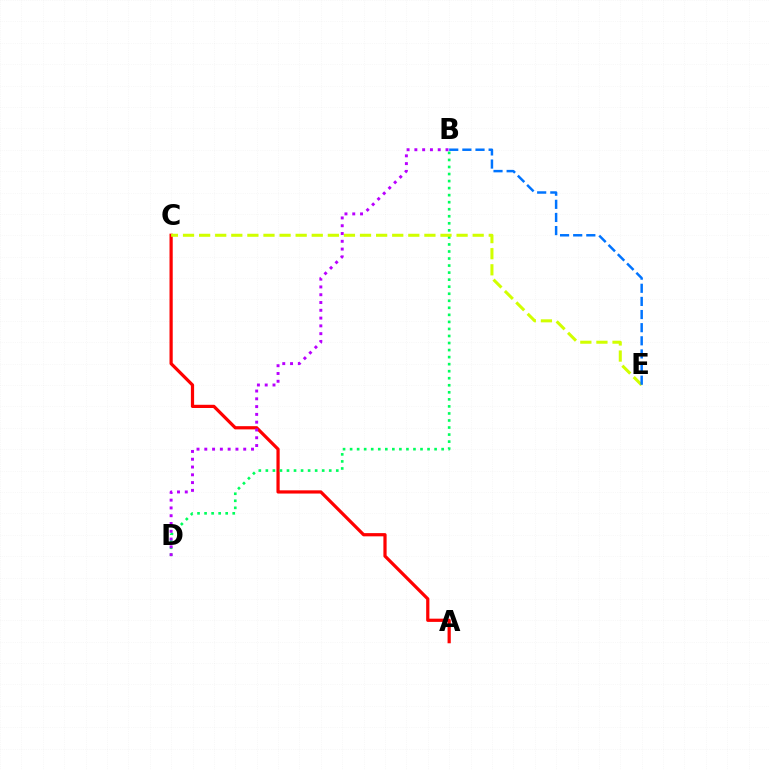{('A', 'C'): [{'color': '#ff0000', 'line_style': 'solid', 'thickness': 2.32}], ('B', 'D'): [{'color': '#00ff5c', 'line_style': 'dotted', 'thickness': 1.91}, {'color': '#b900ff', 'line_style': 'dotted', 'thickness': 2.12}], ('C', 'E'): [{'color': '#d1ff00', 'line_style': 'dashed', 'thickness': 2.19}], ('B', 'E'): [{'color': '#0074ff', 'line_style': 'dashed', 'thickness': 1.78}]}